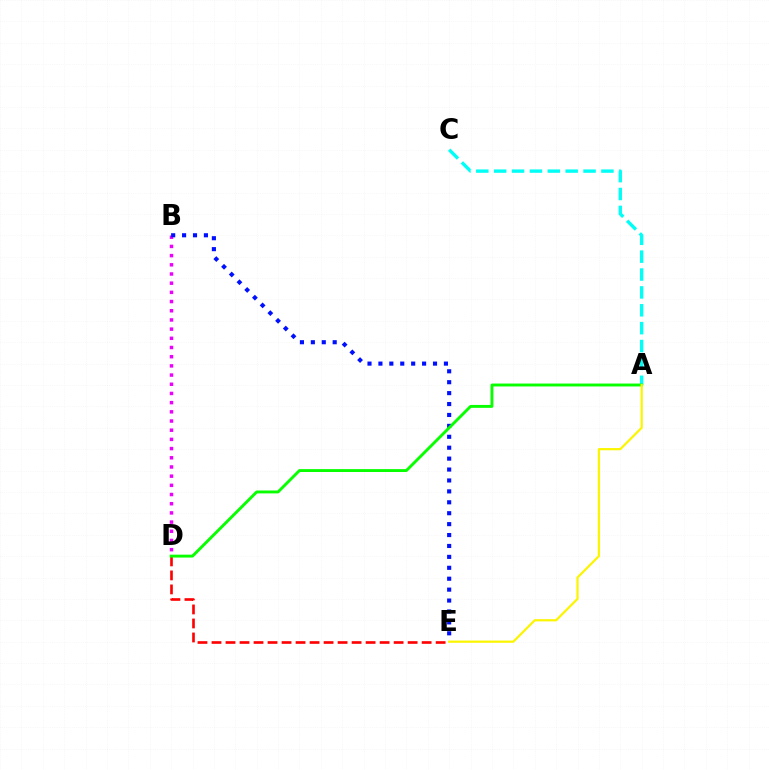{('B', 'D'): [{'color': '#ee00ff', 'line_style': 'dotted', 'thickness': 2.5}], ('D', 'E'): [{'color': '#ff0000', 'line_style': 'dashed', 'thickness': 1.9}], ('B', 'E'): [{'color': '#0010ff', 'line_style': 'dotted', 'thickness': 2.97}], ('A', 'C'): [{'color': '#00fff6', 'line_style': 'dashed', 'thickness': 2.43}], ('A', 'D'): [{'color': '#08ff00', 'line_style': 'solid', 'thickness': 2.09}], ('A', 'E'): [{'color': '#fcf500', 'line_style': 'solid', 'thickness': 1.6}]}